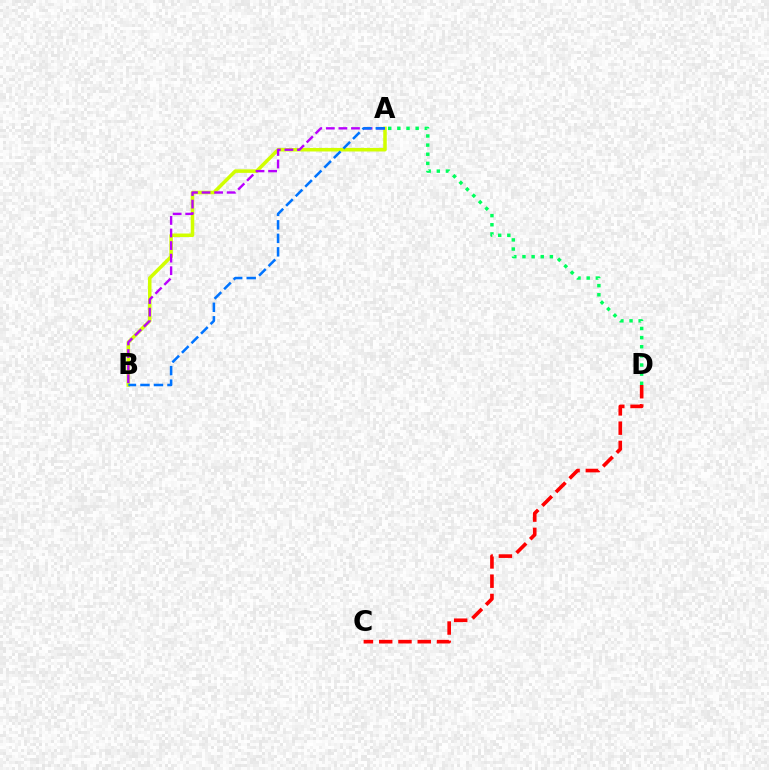{('A', 'B'): [{'color': '#d1ff00', 'line_style': 'solid', 'thickness': 2.53}, {'color': '#b900ff', 'line_style': 'dashed', 'thickness': 1.71}, {'color': '#0074ff', 'line_style': 'dashed', 'thickness': 1.84}], ('A', 'D'): [{'color': '#00ff5c', 'line_style': 'dotted', 'thickness': 2.48}], ('C', 'D'): [{'color': '#ff0000', 'line_style': 'dashed', 'thickness': 2.62}]}